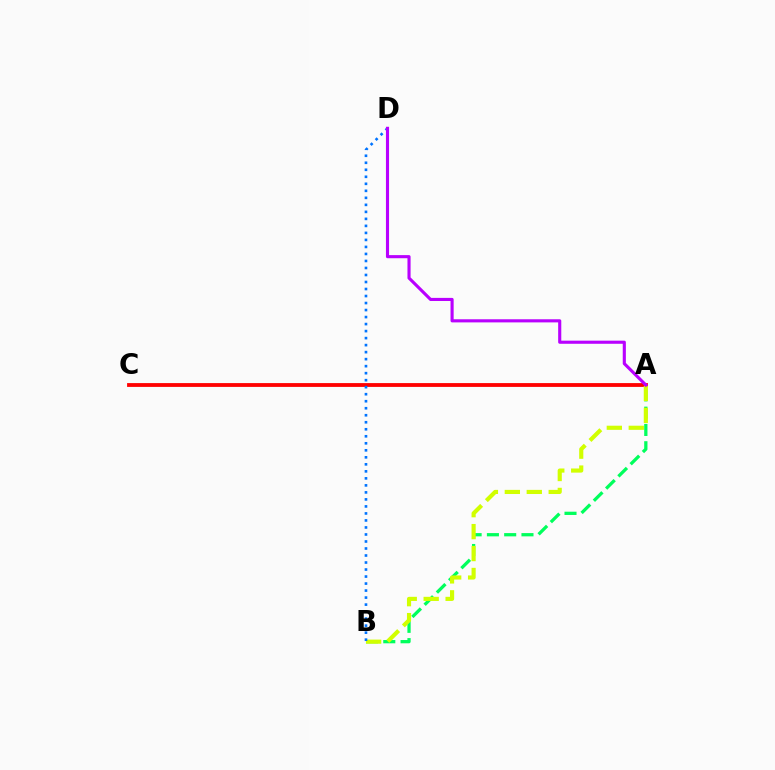{('A', 'C'): [{'color': '#ff0000', 'line_style': 'solid', 'thickness': 2.75}], ('A', 'B'): [{'color': '#00ff5c', 'line_style': 'dashed', 'thickness': 2.35}, {'color': '#d1ff00', 'line_style': 'dashed', 'thickness': 2.98}], ('B', 'D'): [{'color': '#0074ff', 'line_style': 'dotted', 'thickness': 1.91}], ('A', 'D'): [{'color': '#b900ff', 'line_style': 'solid', 'thickness': 2.25}]}